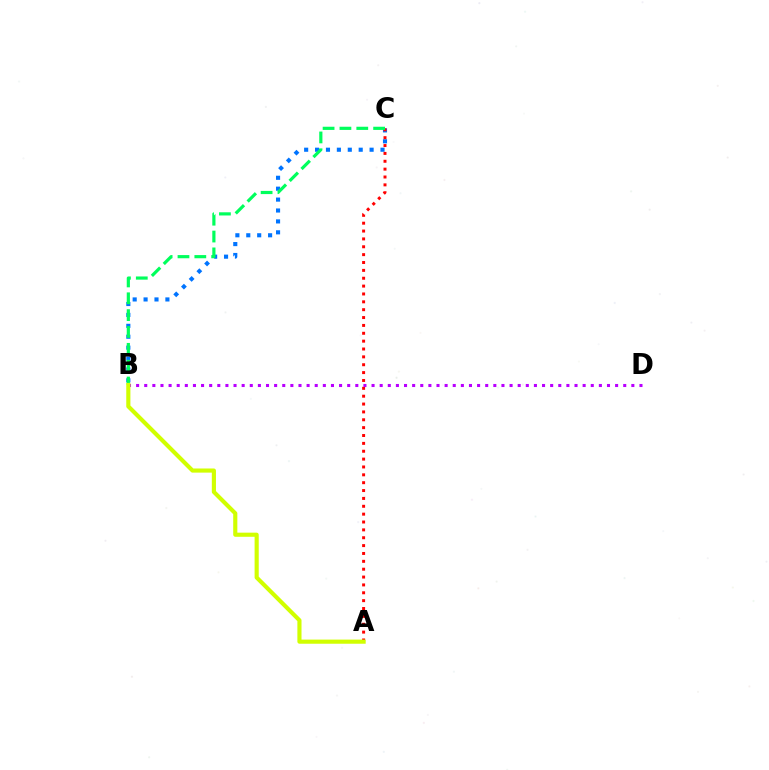{('B', 'C'): [{'color': '#0074ff', 'line_style': 'dotted', 'thickness': 2.96}, {'color': '#00ff5c', 'line_style': 'dashed', 'thickness': 2.29}], ('A', 'C'): [{'color': '#ff0000', 'line_style': 'dotted', 'thickness': 2.14}], ('B', 'D'): [{'color': '#b900ff', 'line_style': 'dotted', 'thickness': 2.21}], ('A', 'B'): [{'color': '#d1ff00', 'line_style': 'solid', 'thickness': 2.98}]}